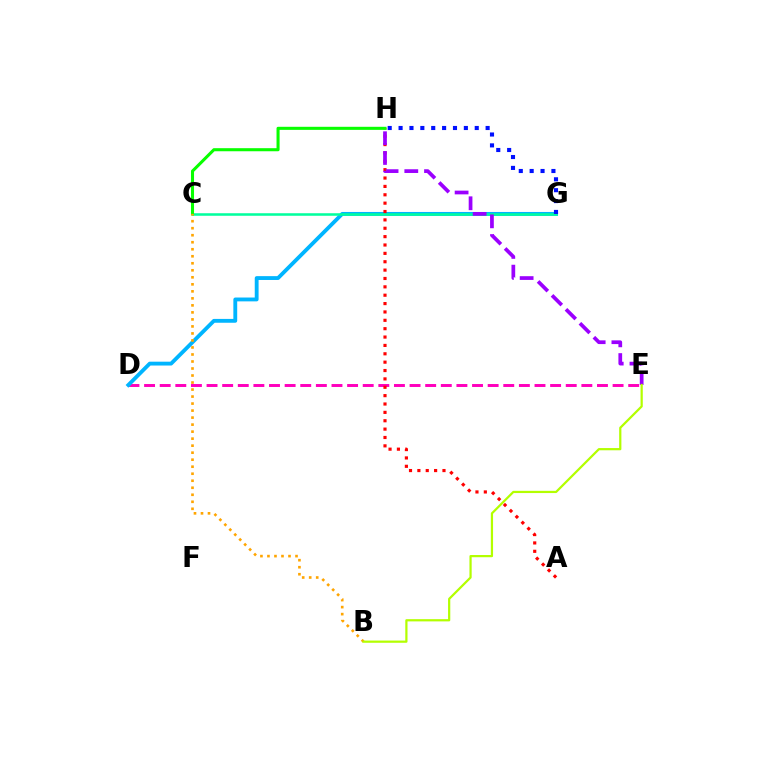{('D', 'E'): [{'color': '#ff00bd', 'line_style': 'dashed', 'thickness': 2.12}], ('D', 'G'): [{'color': '#00b5ff', 'line_style': 'solid', 'thickness': 2.77}], ('C', 'G'): [{'color': '#00ff9d', 'line_style': 'solid', 'thickness': 1.83}], ('A', 'H'): [{'color': '#ff0000', 'line_style': 'dotted', 'thickness': 2.27}], ('C', 'H'): [{'color': '#08ff00', 'line_style': 'solid', 'thickness': 2.21}], ('B', 'C'): [{'color': '#ffa500', 'line_style': 'dotted', 'thickness': 1.91}], ('E', 'H'): [{'color': '#9b00ff', 'line_style': 'dashed', 'thickness': 2.68}], ('G', 'H'): [{'color': '#0010ff', 'line_style': 'dotted', 'thickness': 2.96}], ('B', 'E'): [{'color': '#b3ff00', 'line_style': 'solid', 'thickness': 1.6}]}